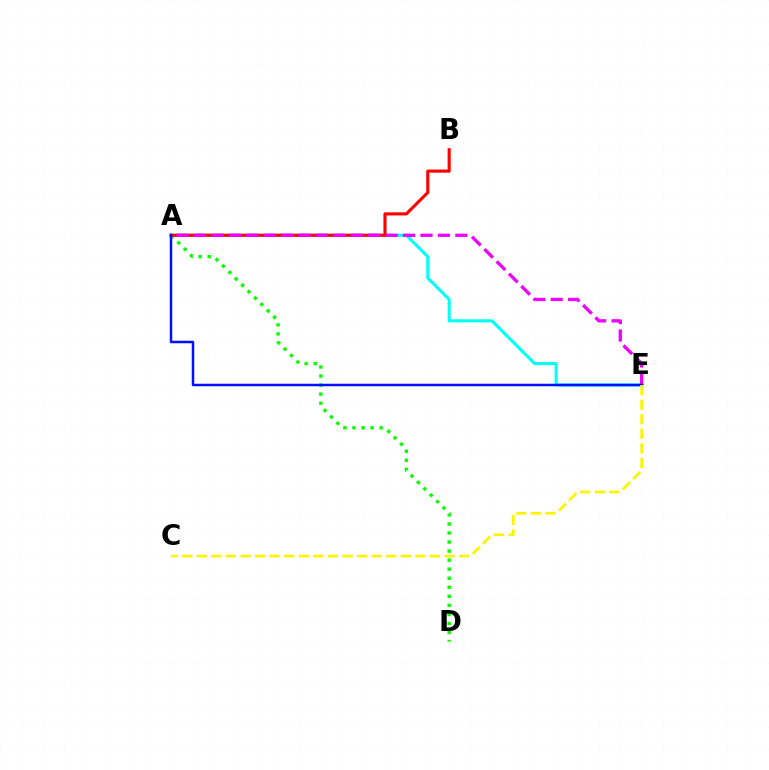{('A', 'D'): [{'color': '#08ff00', 'line_style': 'dotted', 'thickness': 2.46}], ('A', 'E'): [{'color': '#00fff6', 'line_style': 'solid', 'thickness': 2.2}, {'color': '#ee00ff', 'line_style': 'dashed', 'thickness': 2.37}, {'color': '#0010ff', 'line_style': 'solid', 'thickness': 1.8}], ('A', 'B'): [{'color': '#ff0000', 'line_style': 'solid', 'thickness': 2.24}], ('C', 'E'): [{'color': '#fcf500', 'line_style': 'dashed', 'thickness': 1.98}]}